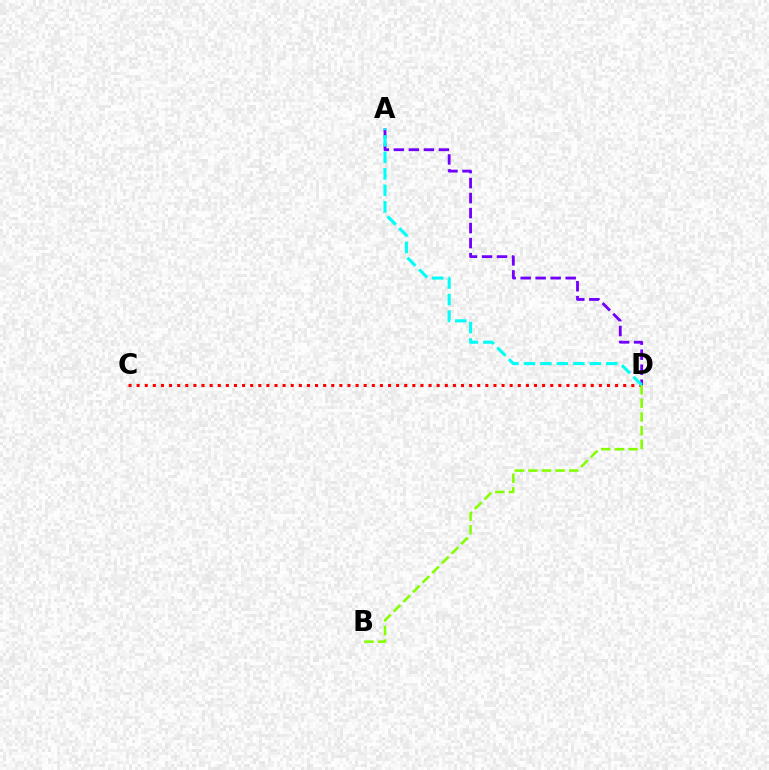{('C', 'D'): [{'color': '#ff0000', 'line_style': 'dotted', 'thickness': 2.2}], ('B', 'D'): [{'color': '#84ff00', 'line_style': 'dashed', 'thickness': 1.85}], ('A', 'D'): [{'color': '#7200ff', 'line_style': 'dashed', 'thickness': 2.04}, {'color': '#00fff6', 'line_style': 'dashed', 'thickness': 2.24}]}